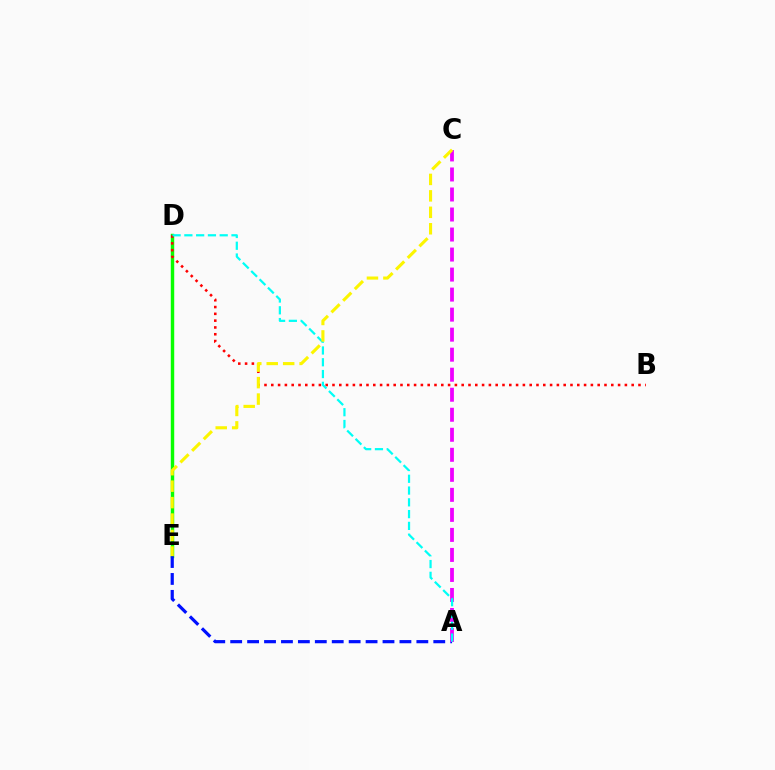{('D', 'E'): [{'color': '#08ff00', 'line_style': 'solid', 'thickness': 2.48}], ('A', 'E'): [{'color': '#0010ff', 'line_style': 'dashed', 'thickness': 2.3}], ('A', 'C'): [{'color': '#ee00ff', 'line_style': 'dashed', 'thickness': 2.72}], ('B', 'D'): [{'color': '#ff0000', 'line_style': 'dotted', 'thickness': 1.85}], ('A', 'D'): [{'color': '#00fff6', 'line_style': 'dashed', 'thickness': 1.6}], ('C', 'E'): [{'color': '#fcf500', 'line_style': 'dashed', 'thickness': 2.23}]}